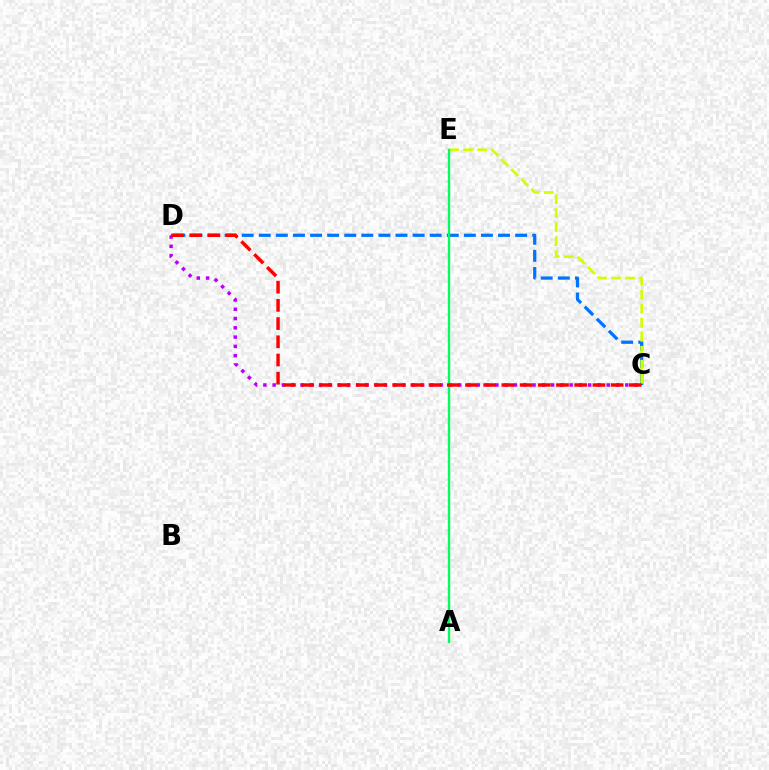{('C', 'D'): [{'color': '#0074ff', 'line_style': 'dashed', 'thickness': 2.32}, {'color': '#b900ff', 'line_style': 'dotted', 'thickness': 2.52}, {'color': '#ff0000', 'line_style': 'dashed', 'thickness': 2.47}], ('C', 'E'): [{'color': '#d1ff00', 'line_style': 'dashed', 'thickness': 1.91}], ('A', 'E'): [{'color': '#00ff5c', 'line_style': 'solid', 'thickness': 1.7}]}